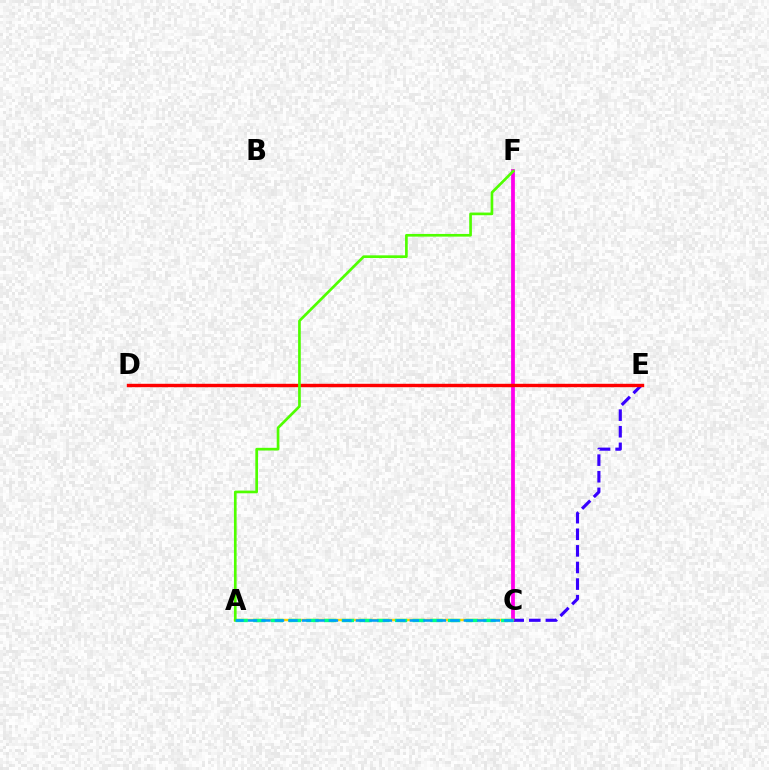{('C', 'F'): [{'color': '#ff00ed', 'line_style': 'solid', 'thickness': 2.72}], ('C', 'E'): [{'color': '#3700ff', 'line_style': 'dashed', 'thickness': 2.25}], ('A', 'C'): [{'color': '#ffd500', 'line_style': 'solid', 'thickness': 1.76}, {'color': '#00ff86', 'line_style': 'dashed', 'thickness': 2.41}, {'color': '#009eff', 'line_style': 'dashed', 'thickness': 1.83}], ('D', 'E'): [{'color': '#ff0000', 'line_style': 'solid', 'thickness': 2.45}], ('A', 'F'): [{'color': '#4fff00', 'line_style': 'solid', 'thickness': 1.93}]}